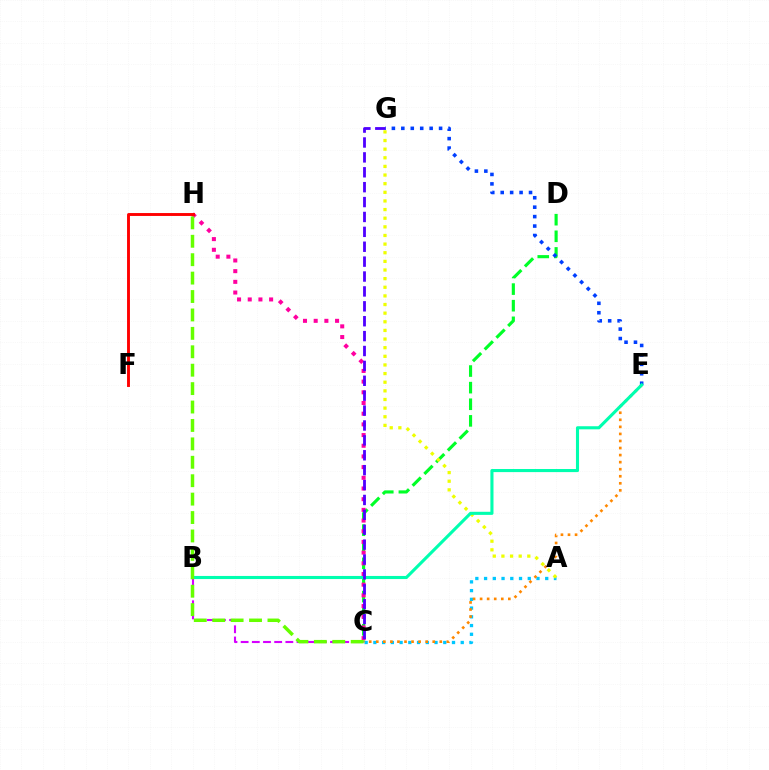{('C', 'D'): [{'color': '#00ff27', 'line_style': 'dashed', 'thickness': 2.26}], ('C', 'H'): [{'color': '#ff00a0', 'line_style': 'dotted', 'thickness': 2.9}, {'color': '#66ff00', 'line_style': 'dashed', 'thickness': 2.5}], ('A', 'C'): [{'color': '#00c7ff', 'line_style': 'dotted', 'thickness': 2.37}], ('C', 'E'): [{'color': '#ff8800', 'line_style': 'dotted', 'thickness': 1.92}], ('F', 'H'): [{'color': '#ff0000', 'line_style': 'solid', 'thickness': 2.09}], ('E', 'G'): [{'color': '#003fff', 'line_style': 'dotted', 'thickness': 2.56}], ('A', 'G'): [{'color': '#eeff00', 'line_style': 'dotted', 'thickness': 2.35}], ('B', 'C'): [{'color': '#d600ff', 'line_style': 'dashed', 'thickness': 1.52}], ('B', 'E'): [{'color': '#00ffaf', 'line_style': 'solid', 'thickness': 2.23}], ('C', 'G'): [{'color': '#4f00ff', 'line_style': 'dashed', 'thickness': 2.02}]}